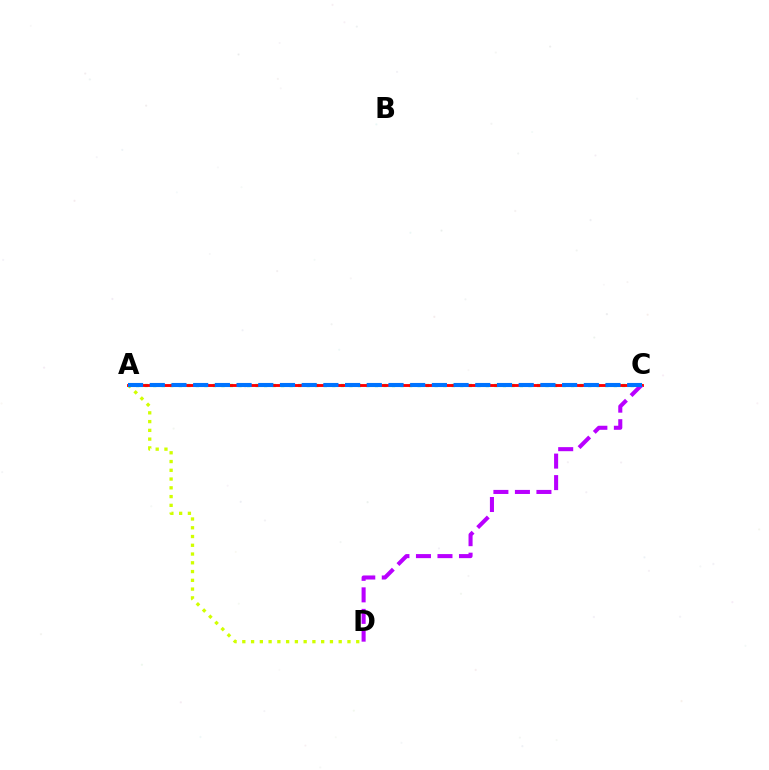{('A', 'D'): [{'color': '#d1ff00', 'line_style': 'dotted', 'thickness': 2.38}], ('A', 'C'): [{'color': '#00ff5c', 'line_style': 'dotted', 'thickness': 2.32}, {'color': '#ff0000', 'line_style': 'solid', 'thickness': 2.06}, {'color': '#0074ff', 'line_style': 'dashed', 'thickness': 2.95}], ('C', 'D'): [{'color': '#b900ff', 'line_style': 'dashed', 'thickness': 2.92}]}